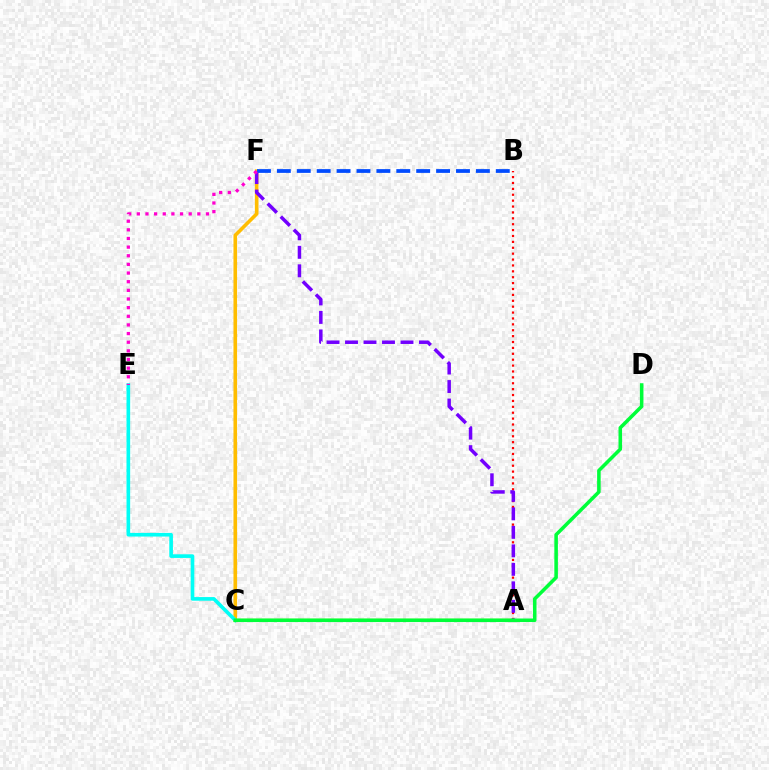{('C', 'F'): [{'color': '#ffbd00', 'line_style': 'solid', 'thickness': 2.6}], ('A', 'B'): [{'color': '#ff0000', 'line_style': 'dotted', 'thickness': 1.6}], ('A', 'F'): [{'color': '#7200ff', 'line_style': 'dashed', 'thickness': 2.51}], ('A', 'C'): [{'color': '#84ff00', 'line_style': 'solid', 'thickness': 1.72}], ('C', 'E'): [{'color': '#00fff6', 'line_style': 'solid', 'thickness': 2.62}], ('B', 'F'): [{'color': '#004bff', 'line_style': 'dashed', 'thickness': 2.7}], ('E', 'F'): [{'color': '#ff00cf', 'line_style': 'dotted', 'thickness': 2.35}], ('C', 'D'): [{'color': '#00ff39', 'line_style': 'solid', 'thickness': 2.56}]}